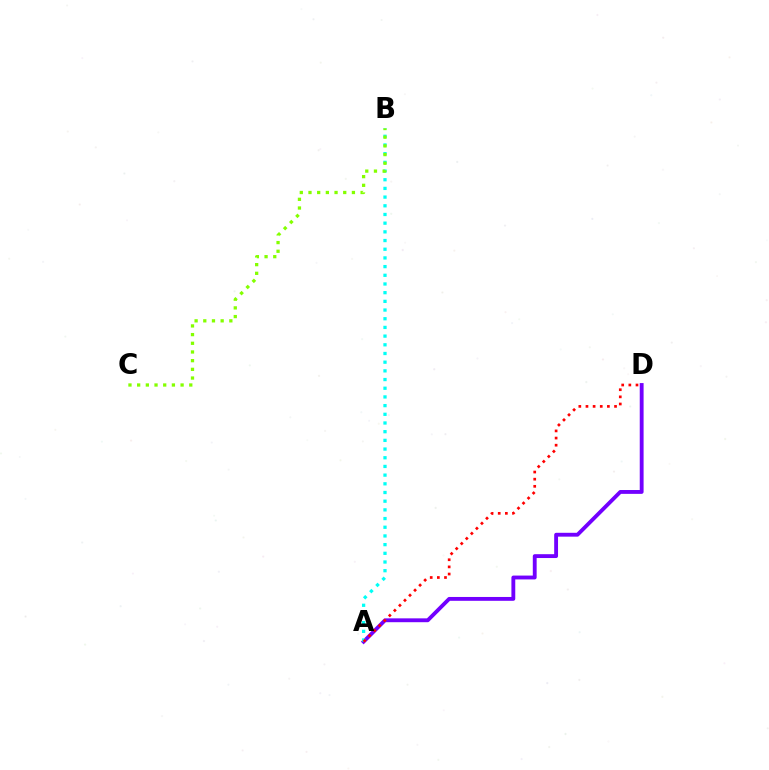{('A', 'D'): [{'color': '#7200ff', 'line_style': 'solid', 'thickness': 2.77}, {'color': '#ff0000', 'line_style': 'dotted', 'thickness': 1.94}], ('A', 'B'): [{'color': '#00fff6', 'line_style': 'dotted', 'thickness': 2.36}], ('B', 'C'): [{'color': '#84ff00', 'line_style': 'dotted', 'thickness': 2.36}]}